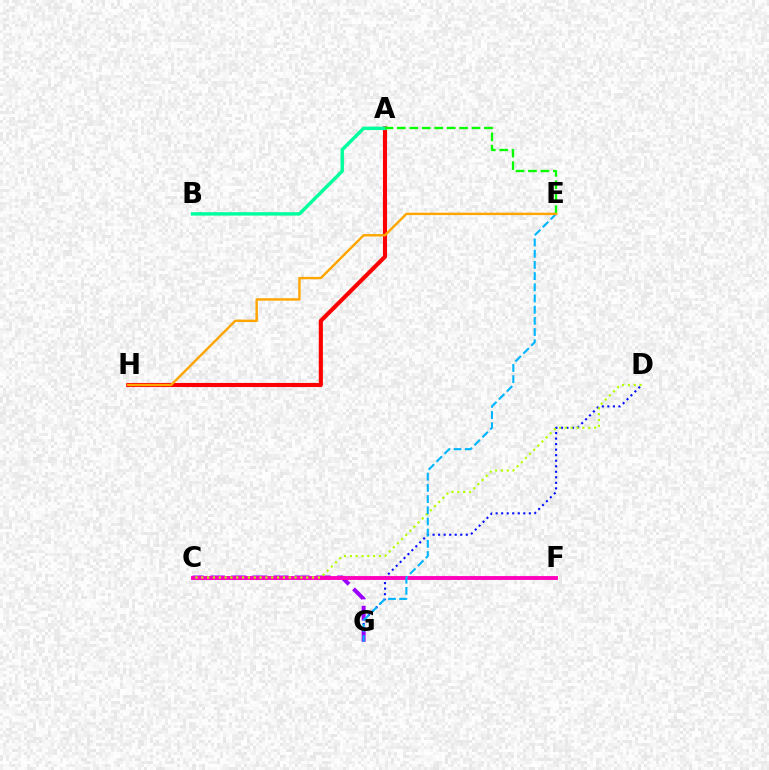{('A', 'H'): [{'color': '#ff0000', 'line_style': 'solid', 'thickness': 2.95}], ('D', 'G'): [{'color': '#0010ff', 'line_style': 'dotted', 'thickness': 1.5}], ('C', 'G'): [{'color': '#9b00ff', 'line_style': 'dashed', 'thickness': 2.87}], ('C', 'F'): [{'color': '#ff00bd', 'line_style': 'solid', 'thickness': 2.79}], ('C', 'D'): [{'color': '#b3ff00', 'line_style': 'dotted', 'thickness': 1.58}], ('E', 'G'): [{'color': '#00b5ff', 'line_style': 'dashed', 'thickness': 1.52}], ('A', 'B'): [{'color': '#00ff9d', 'line_style': 'solid', 'thickness': 2.47}], ('A', 'E'): [{'color': '#08ff00', 'line_style': 'dashed', 'thickness': 1.69}], ('E', 'H'): [{'color': '#ffa500', 'line_style': 'solid', 'thickness': 1.74}]}